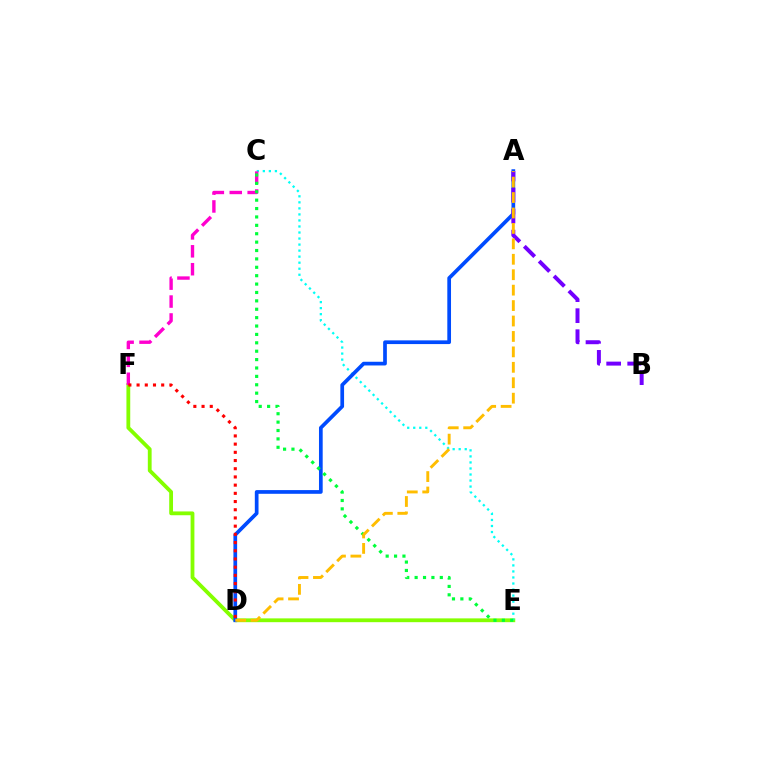{('E', 'F'): [{'color': '#84ff00', 'line_style': 'solid', 'thickness': 2.74}], ('C', 'E'): [{'color': '#00fff6', 'line_style': 'dotted', 'thickness': 1.64}, {'color': '#00ff39', 'line_style': 'dotted', 'thickness': 2.28}], ('A', 'D'): [{'color': '#004bff', 'line_style': 'solid', 'thickness': 2.67}, {'color': '#ffbd00', 'line_style': 'dashed', 'thickness': 2.1}], ('C', 'F'): [{'color': '#ff00cf', 'line_style': 'dashed', 'thickness': 2.43}], ('A', 'B'): [{'color': '#7200ff', 'line_style': 'dashed', 'thickness': 2.86}], ('D', 'F'): [{'color': '#ff0000', 'line_style': 'dotted', 'thickness': 2.23}]}